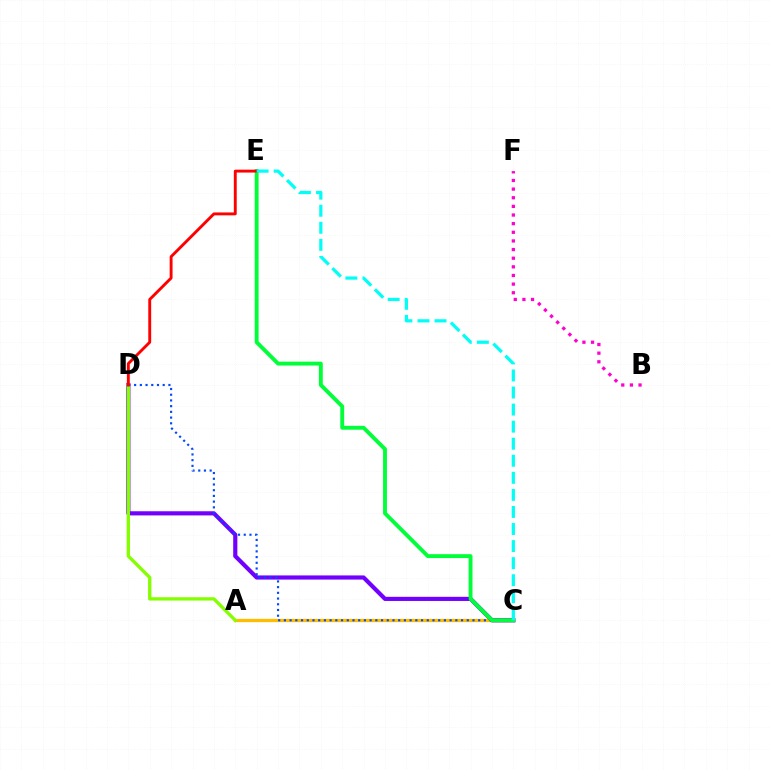{('A', 'C'): [{'color': '#ffbd00', 'line_style': 'solid', 'thickness': 2.35}], ('C', 'D'): [{'color': '#7200ff', 'line_style': 'solid', 'thickness': 2.99}, {'color': '#004bff', 'line_style': 'dotted', 'thickness': 1.55}], ('A', 'D'): [{'color': '#84ff00', 'line_style': 'solid', 'thickness': 2.39}], ('C', 'E'): [{'color': '#00ff39', 'line_style': 'solid', 'thickness': 2.79}, {'color': '#00fff6', 'line_style': 'dashed', 'thickness': 2.32}], ('B', 'F'): [{'color': '#ff00cf', 'line_style': 'dotted', 'thickness': 2.35}], ('D', 'E'): [{'color': '#ff0000', 'line_style': 'solid', 'thickness': 2.09}]}